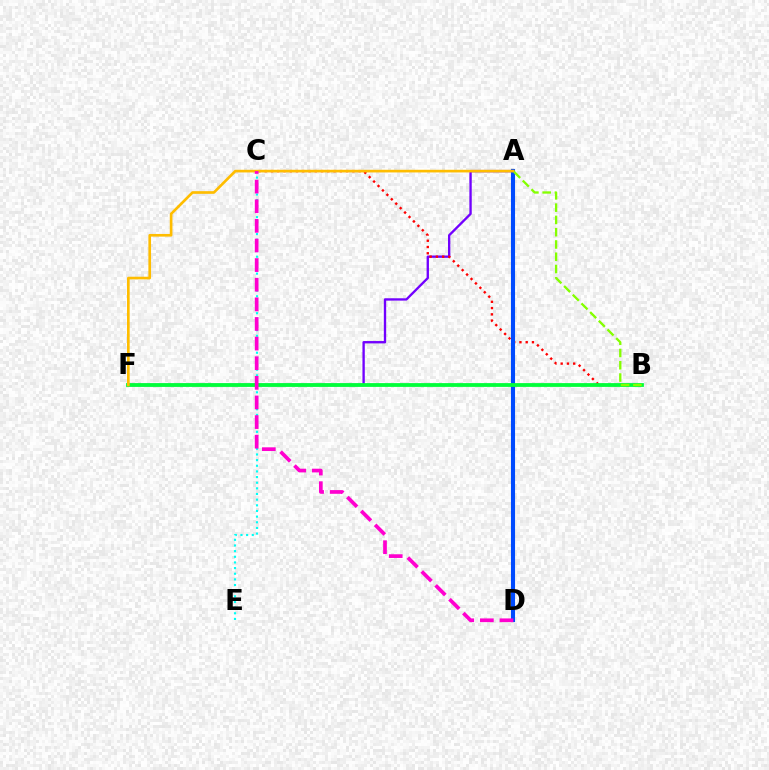{('A', 'F'): [{'color': '#7200ff', 'line_style': 'solid', 'thickness': 1.69}, {'color': '#ffbd00', 'line_style': 'solid', 'thickness': 1.92}], ('B', 'C'): [{'color': '#ff0000', 'line_style': 'dotted', 'thickness': 1.7}], ('A', 'D'): [{'color': '#004bff', 'line_style': 'solid', 'thickness': 2.95}], ('B', 'F'): [{'color': '#00ff39', 'line_style': 'solid', 'thickness': 2.72}], ('C', 'E'): [{'color': '#00fff6', 'line_style': 'dotted', 'thickness': 1.54}], ('C', 'D'): [{'color': '#ff00cf', 'line_style': 'dashed', 'thickness': 2.67}], ('A', 'B'): [{'color': '#84ff00', 'line_style': 'dashed', 'thickness': 1.67}]}